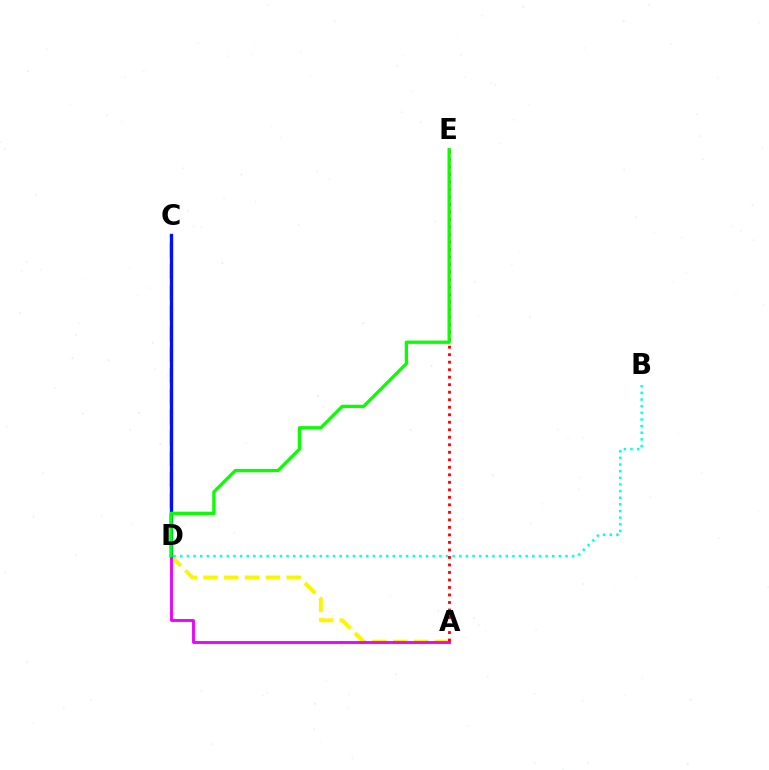{('A', 'C'): [{'color': '#fcf500', 'line_style': 'dashed', 'thickness': 2.83}], ('B', 'D'): [{'color': '#00fff6', 'line_style': 'dotted', 'thickness': 1.8}], ('A', 'D'): [{'color': '#ee00ff', 'line_style': 'solid', 'thickness': 2.06}], ('C', 'D'): [{'color': '#0010ff', 'line_style': 'solid', 'thickness': 2.39}], ('A', 'E'): [{'color': '#ff0000', 'line_style': 'dotted', 'thickness': 2.04}], ('D', 'E'): [{'color': '#08ff00', 'line_style': 'solid', 'thickness': 2.37}]}